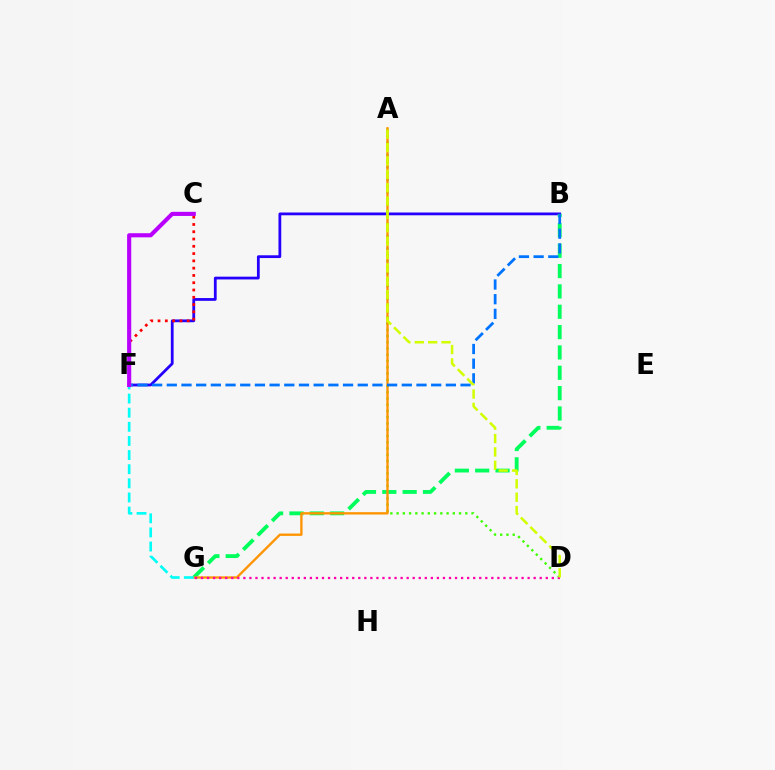{('B', 'F'): [{'color': '#2500ff', 'line_style': 'solid', 'thickness': 2.0}, {'color': '#0074ff', 'line_style': 'dashed', 'thickness': 2.0}], ('A', 'D'): [{'color': '#3dff00', 'line_style': 'dotted', 'thickness': 1.7}, {'color': '#d1ff00', 'line_style': 'dashed', 'thickness': 1.82}], ('B', 'G'): [{'color': '#00ff5c', 'line_style': 'dashed', 'thickness': 2.76}], ('A', 'G'): [{'color': '#ff9400', 'line_style': 'solid', 'thickness': 1.69}], ('D', 'G'): [{'color': '#ff00ac', 'line_style': 'dotted', 'thickness': 1.64}], ('C', 'F'): [{'color': '#ff0000', 'line_style': 'dotted', 'thickness': 1.98}, {'color': '#b900ff', 'line_style': 'solid', 'thickness': 2.97}], ('F', 'G'): [{'color': '#00fff6', 'line_style': 'dashed', 'thickness': 1.92}]}